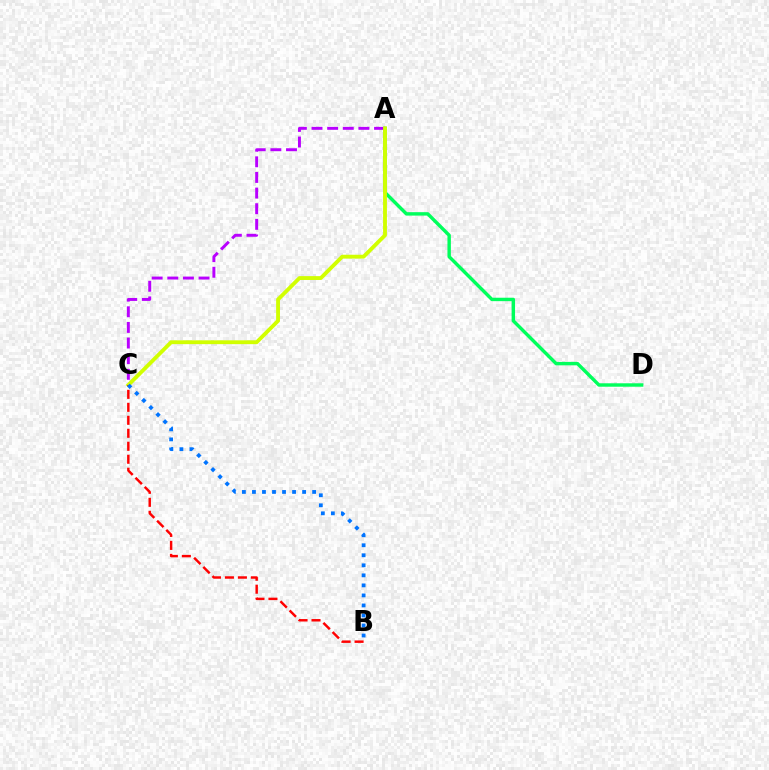{('A', 'D'): [{'color': '#00ff5c', 'line_style': 'solid', 'thickness': 2.47}], ('A', 'C'): [{'color': '#b900ff', 'line_style': 'dashed', 'thickness': 2.12}, {'color': '#d1ff00', 'line_style': 'solid', 'thickness': 2.77}], ('B', 'C'): [{'color': '#ff0000', 'line_style': 'dashed', 'thickness': 1.76}, {'color': '#0074ff', 'line_style': 'dotted', 'thickness': 2.73}]}